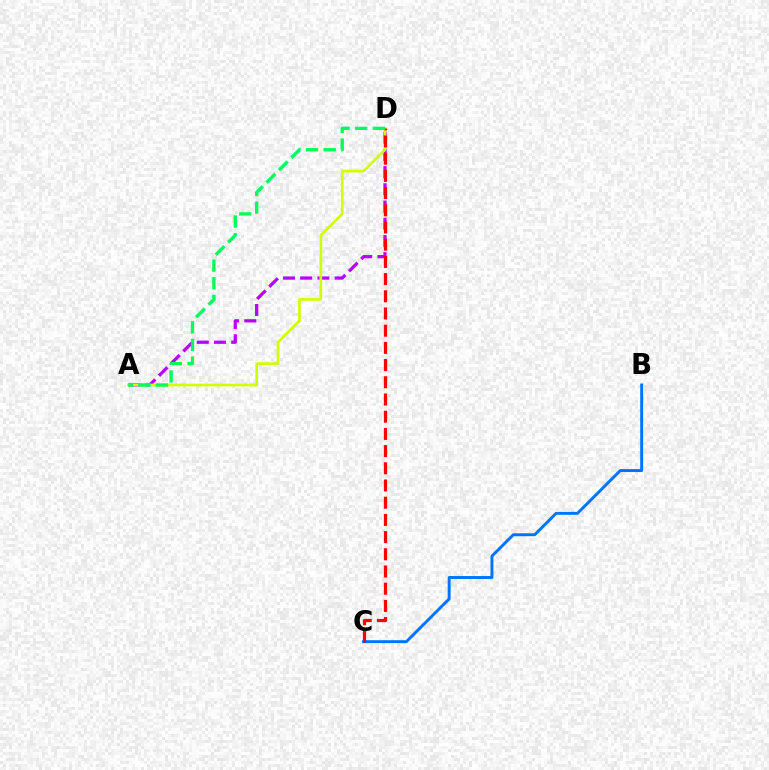{('A', 'D'): [{'color': '#b900ff', 'line_style': 'dashed', 'thickness': 2.34}, {'color': '#d1ff00', 'line_style': 'solid', 'thickness': 1.93}, {'color': '#00ff5c', 'line_style': 'dashed', 'thickness': 2.4}], ('B', 'C'): [{'color': '#0074ff', 'line_style': 'solid', 'thickness': 2.11}], ('C', 'D'): [{'color': '#ff0000', 'line_style': 'dashed', 'thickness': 2.34}]}